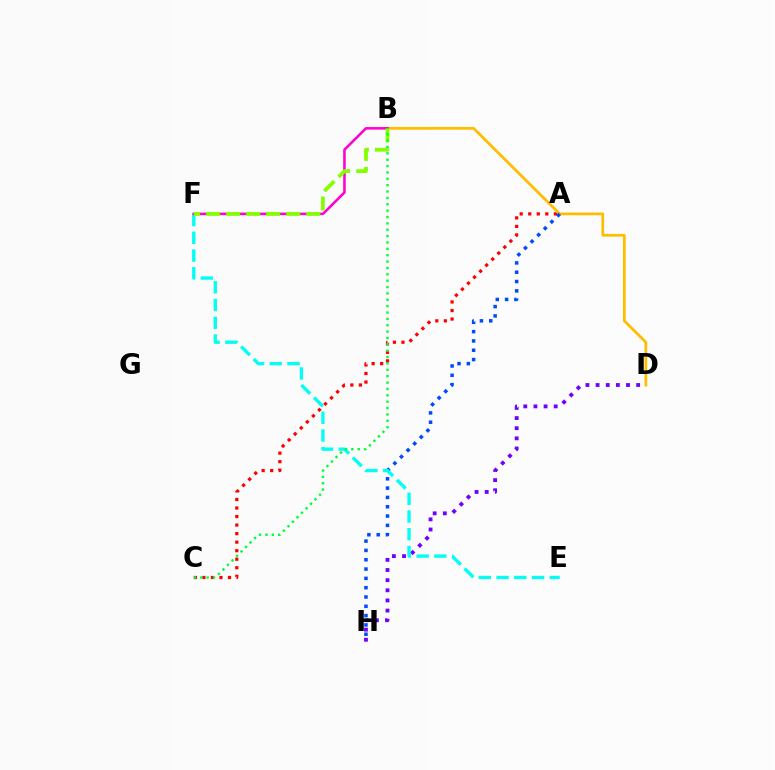{('A', 'C'): [{'color': '#ff0000', 'line_style': 'dotted', 'thickness': 2.32}], ('D', 'H'): [{'color': '#7200ff', 'line_style': 'dotted', 'thickness': 2.76}], ('B', 'D'): [{'color': '#ffbd00', 'line_style': 'solid', 'thickness': 1.97}], ('A', 'H'): [{'color': '#004bff', 'line_style': 'dotted', 'thickness': 2.53}], ('E', 'F'): [{'color': '#00fff6', 'line_style': 'dashed', 'thickness': 2.41}], ('B', 'F'): [{'color': '#ff00cf', 'line_style': 'solid', 'thickness': 1.84}, {'color': '#84ff00', 'line_style': 'dashed', 'thickness': 2.72}], ('B', 'C'): [{'color': '#00ff39', 'line_style': 'dotted', 'thickness': 1.73}]}